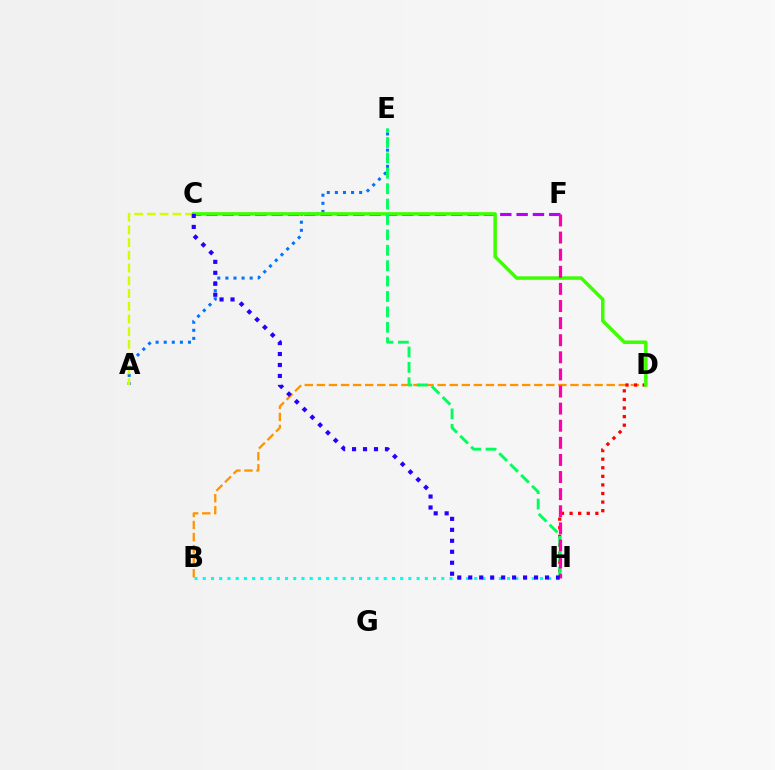{('B', 'H'): [{'color': '#00fff6', 'line_style': 'dotted', 'thickness': 2.23}], ('A', 'E'): [{'color': '#0074ff', 'line_style': 'dotted', 'thickness': 2.2}], ('B', 'D'): [{'color': '#ff9400', 'line_style': 'dashed', 'thickness': 1.64}], ('C', 'F'): [{'color': '#b900ff', 'line_style': 'dashed', 'thickness': 2.22}], ('A', 'C'): [{'color': '#d1ff00', 'line_style': 'dashed', 'thickness': 1.73}], ('D', 'H'): [{'color': '#ff0000', 'line_style': 'dotted', 'thickness': 2.33}], ('C', 'D'): [{'color': '#3dff00', 'line_style': 'solid', 'thickness': 2.51}], ('E', 'H'): [{'color': '#00ff5c', 'line_style': 'dashed', 'thickness': 2.09}], ('F', 'H'): [{'color': '#ff00ac', 'line_style': 'dashed', 'thickness': 2.32}], ('C', 'H'): [{'color': '#2500ff', 'line_style': 'dotted', 'thickness': 2.98}]}